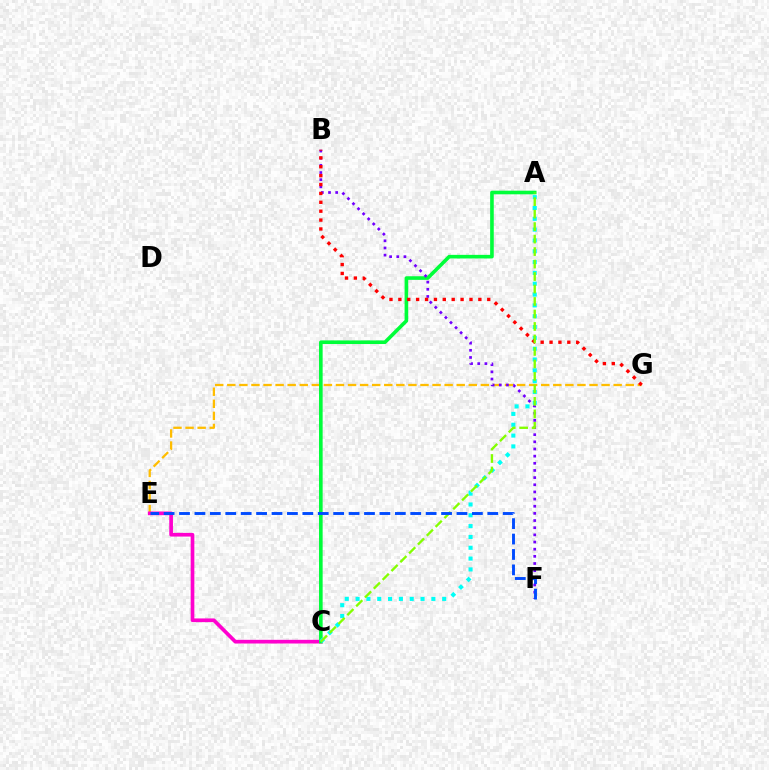{('E', 'G'): [{'color': '#ffbd00', 'line_style': 'dashed', 'thickness': 1.64}], ('C', 'E'): [{'color': '#ff00cf', 'line_style': 'solid', 'thickness': 2.65}], ('A', 'C'): [{'color': '#00ff39', 'line_style': 'solid', 'thickness': 2.6}, {'color': '#00fff6', 'line_style': 'dotted', 'thickness': 2.94}, {'color': '#84ff00', 'line_style': 'dashed', 'thickness': 1.7}], ('B', 'F'): [{'color': '#7200ff', 'line_style': 'dotted', 'thickness': 1.94}], ('B', 'G'): [{'color': '#ff0000', 'line_style': 'dotted', 'thickness': 2.42}], ('E', 'F'): [{'color': '#004bff', 'line_style': 'dashed', 'thickness': 2.09}]}